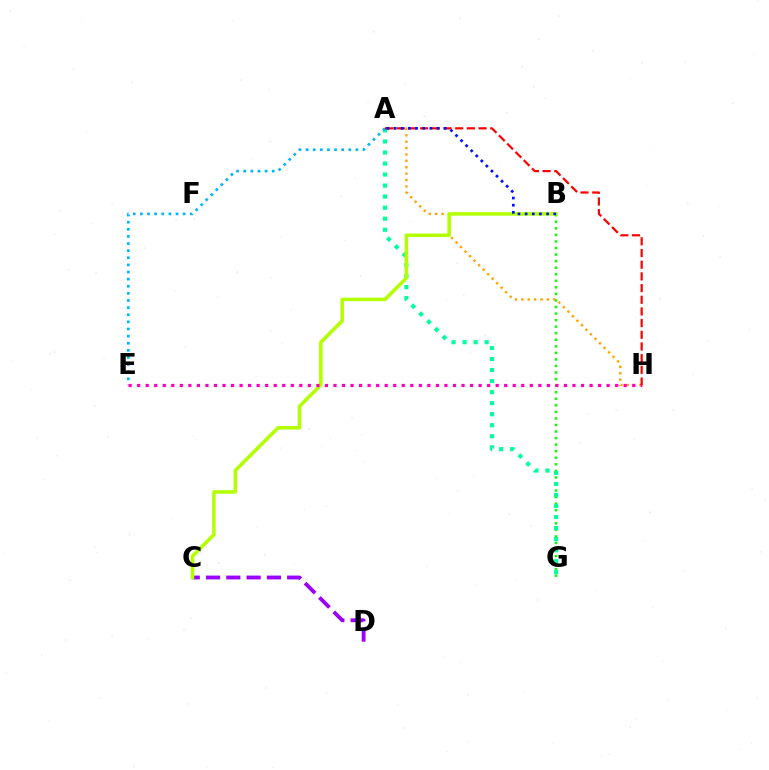{('C', 'D'): [{'color': '#9b00ff', 'line_style': 'dashed', 'thickness': 2.76}], ('B', 'G'): [{'color': '#08ff00', 'line_style': 'dotted', 'thickness': 1.78}], ('A', 'G'): [{'color': '#00ff9d', 'line_style': 'dotted', 'thickness': 3.0}], ('A', 'H'): [{'color': '#ffa500', 'line_style': 'dotted', 'thickness': 1.74}, {'color': '#ff0000', 'line_style': 'dashed', 'thickness': 1.59}], ('A', 'E'): [{'color': '#00b5ff', 'line_style': 'dotted', 'thickness': 1.93}], ('B', 'C'): [{'color': '#b3ff00', 'line_style': 'solid', 'thickness': 2.53}], ('E', 'H'): [{'color': '#ff00bd', 'line_style': 'dotted', 'thickness': 2.32}], ('A', 'B'): [{'color': '#0010ff', 'line_style': 'dotted', 'thickness': 1.95}]}